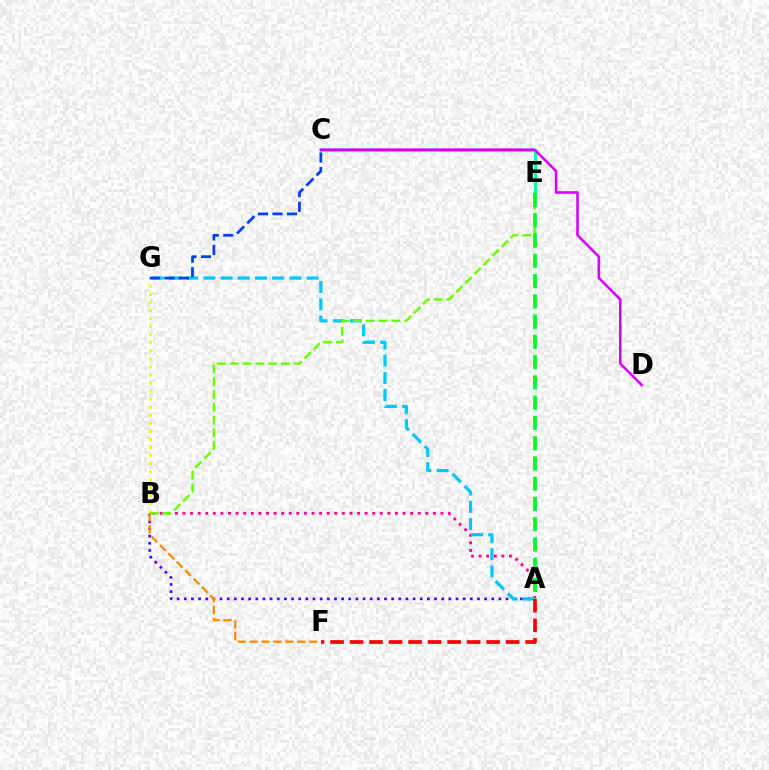{('B', 'G'): [{'color': '#eeff00', 'line_style': 'dotted', 'thickness': 2.19}], ('C', 'E'): [{'color': '#00ffaf', 'line_style': 'solid', 'thickness': 2.41}], ('A', 'B'): [{'color': '#4f00ff', 'line_style': 'dotted', 'thickness': 1.94}, {'color': '#ff00a0', 'line_style': 'dotted', 'thickness': 2.06}], ('A', 'G'): [{'color': '#00c7ff', 'line_style': 'dashed', 'thickness': 2.34}], ('C', 'G'): [{'color': '#003fff', 'line_style': 'dashed', 'thickness': 1.97}], ('B', 'E'): [{'color': '#66ff00', 'line_style': 'dashed', 'thickness': 1.74}], ('A', 'F'): [{'color': '#ff0000', 'line_style': 'dashed', 'thickness': 2.65}], ('A', 'E'): [{'color': '#00ff27', 'line_style': 'dashed', 'thickness': 2.75}], ('B', 'F'): [{'color': '#ff8800', 'line_style': 'dashed', 'thickness': 1.62}], ('C', 'D'): [{'color': '#d600ff', 'line_style': 'solid', 'thickness': 1.86}]}